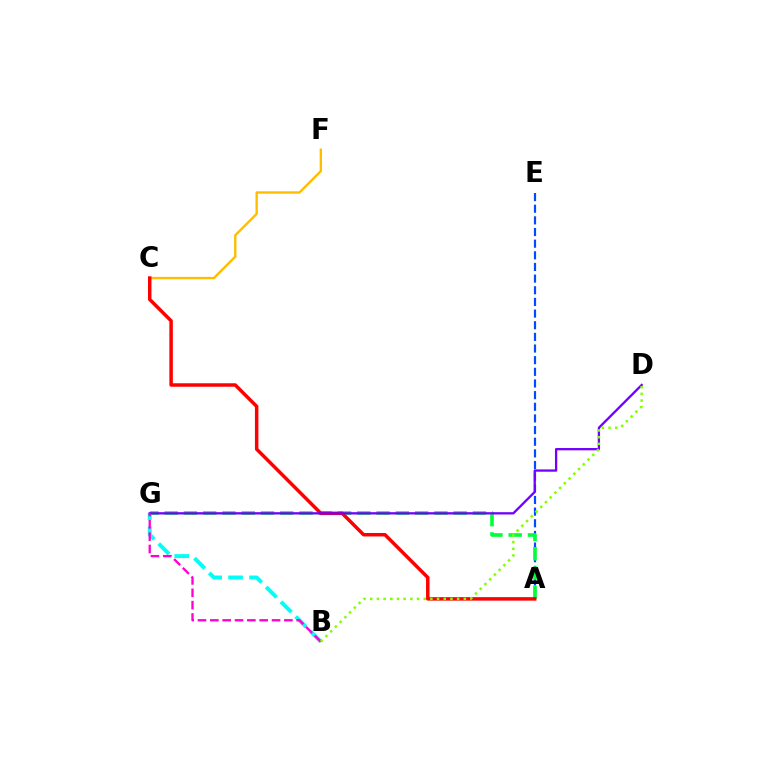{('B', 'G'): [{'color': '#00fff6', 'line_style': 'dashed', 'thickness': 2.84}, {'color': '#ff00cf', 'line_style': 'dashed', 'thickness': 1.68}], ('C', 'F'): [{'color': '#ffbd00', 'line_style': 'solid', 'thickness': 1.71}], ('A', 'E'): [{'color': '#004bff', 'line_style': 'dashed', 'thickness': 1.58}], ('A', 'G'): [{'color': '#00ff39', 'line_style': 'dashed', 'thickness': 2.62}], ('A', 'C'): [{'color': '#ff0000', 'line_style': 'solid', 'thickness': 2.51}], ('D', 'G'): [{'color': '#7200ff', 'line_style': 'solid', 'thickness': 1.66}], ('B', 'D'): [{'color': '#84ff00', 'line_style': 'dotted', 'thickness': 1.82}]}